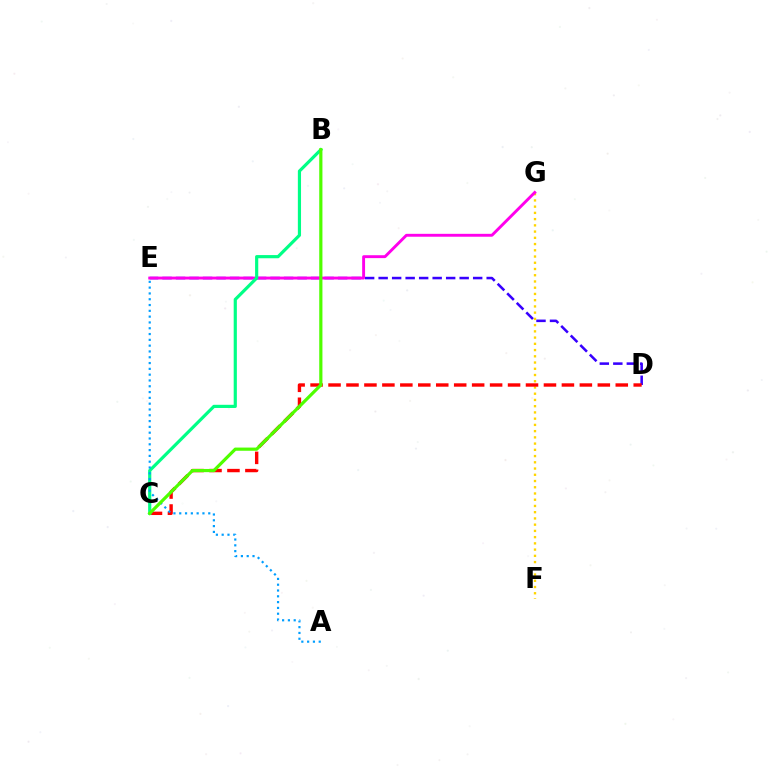{('F', 'G'): [{'color': '#ffd500', 'line_style': 'dotted', 'thickness': 1.69}], ('D', 'E'): [{'color': '#3700ff', 'line_style': 'dashed', 'thickness': 1.83}], ('C', 'D'): [{'color': '#ff0000', 'line_style': 'dashed', 'thickness': 2.44}], ('E', 'G'): [{'color': '#ff00ed', 'line_style': 'solid', 'thickness': 2.09}], ('B', 'C'): [{'color': '#00ff86', 'line_style': 'solid', 'thickness': 2.29}, {'color': '#4fff00', 'line_style': 'solid', 'thickness': 2.3}], ('A', 'E'): [{'color': '#009eff', 'line_style': 'dotted', 'thickness': 1.58}]}